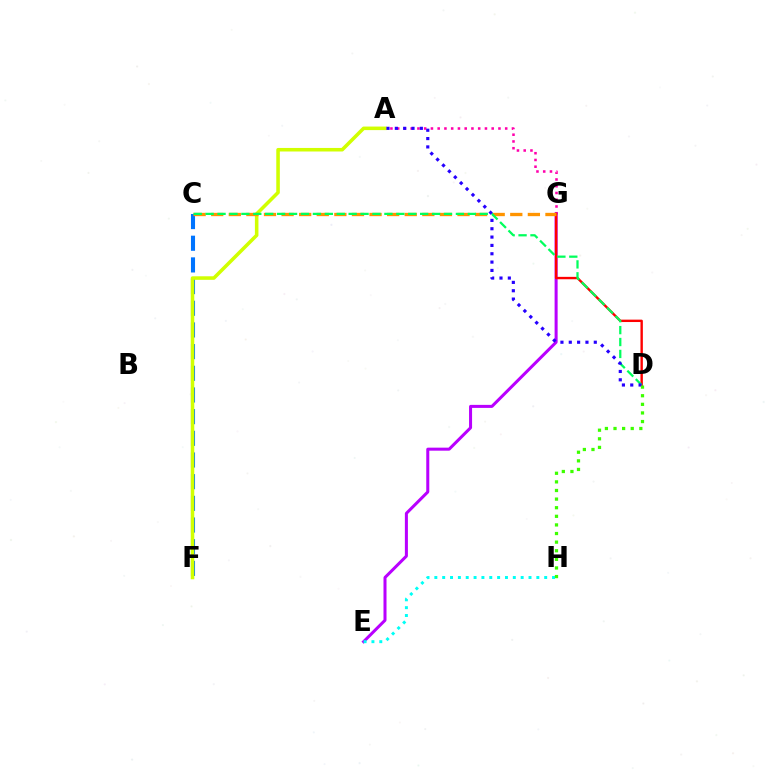{('A', 'G'): [{'color': '#ff00ac', 'line_style': 'dotted', 'thickness': 1.83}], ('C', 'F'): [{'color': '#0074ff', 'line_style': 'dashed', 'thickness': 2.94}], ('E', 'G'): [{'color': '#b900ff', 'line_style': 'solid', 'thickness': 2.18}], ('D', 'G'): [{'color': '#ff0000', 'line_style': 'solid', 'thickness': 1.72}], ('A', 'F'): [{'color': '#d1ff00', 'line_style': 'solid', 'thickness': 2.55}], ('C', 'G'): [{'color': '#ff9400', 'line_style': 'dashed', 'thickness': 2.39}], ('C', 'D'): [{'color': '#00ff5c', 'line_style': 'dashed', 'thickness': 1.62}], ('A', 'D'): [{'color': '#2500ff', 'line_style': 'dotted', 'thickness': 2.27}], ('E', 'H'): [{'color': '#00fff6', 'line_style': 'dotted', 'thickness': 2.13}], ('D', 'H'): [{'color': '#3dff00', 'line_style': 'dotted', 'thickness': 2.34}]}